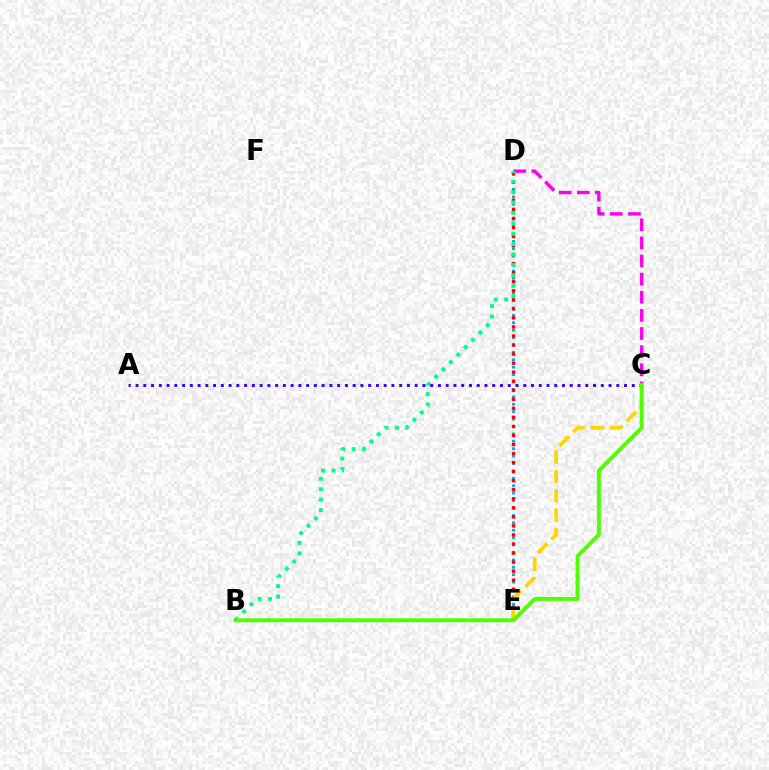{('C', 'D'): [{'color': '#ff00ed', 'line_style': 'dashed', 'thickness': 2.46}], ('D', 'E'): [{'color': '#009eff', 'line_style': 'dotted', 'thickness': 2.01}, {'color': '#ff0000', 'line_style': 'dotted', 'thickness': 2.46}], ('B', 'D'): [{'color': '#00ff86', 'line_style': 'dotted', 'thickness': 2.83}], ('C', 'E'): [{'color': '#ffd500', 'line_style': 'dashed', 'thickness': 2.63}], ('A', 'C'): [{'color': '#3700ff', 'line_style': 'dotted', 'thickness': 2.11}], ('B', 'C'): [{'color': '#4fff00', 'line_style': 'solid', 'thickness': 2.8}]}